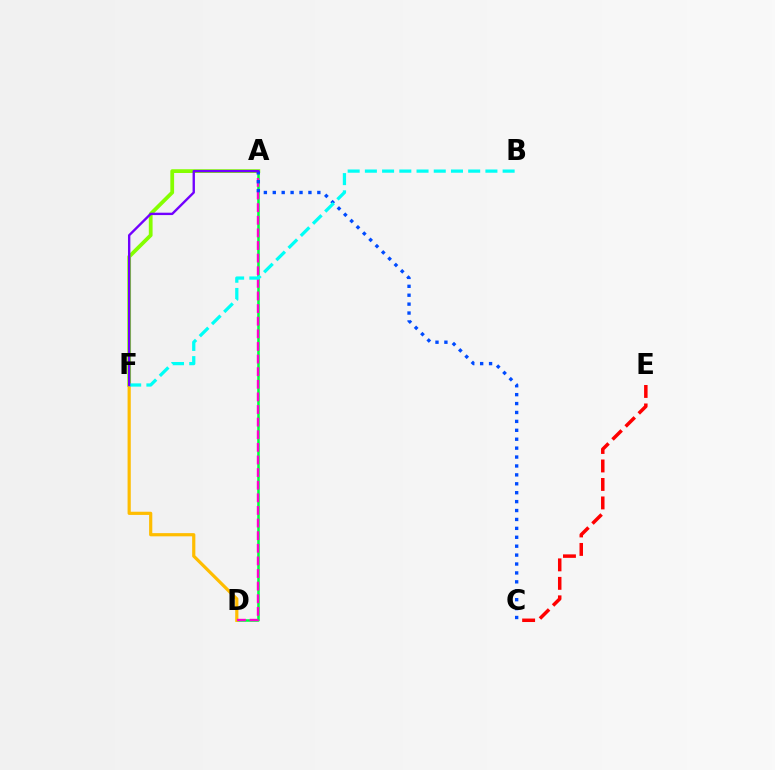{('A', 'D'): [{'color': '#00ff39', 'line_style': 'solid', 'thickness': 1.83}, {'color': '#ff00cf', 'line_style': 'dashed', 'thickness': 1.71}], ('C', 'E'): [{'color': '#ff0000', 'line_style': 'dashed', 'thickness': 2.51}], ('A', 'F'): [{'color': '#84ff00', 'line_style': 'solid', 'thickness': 2.71}, {'color': '#7200ff', 'line_style': 'solid', 'thickness': 1.7}], ('D', 'F'): [{'color': '#ffbd00', 'line_style': 'solid', 'thickness': 2.3}], ('A', 'C'): [{'color': '#004bff', 'line_style': 'dotted', 'thickness': 2.42}], ('B', 'F'): [{'color': '#00fff6', 'line_style': 'dashed', 'thickness': 2.34}]}